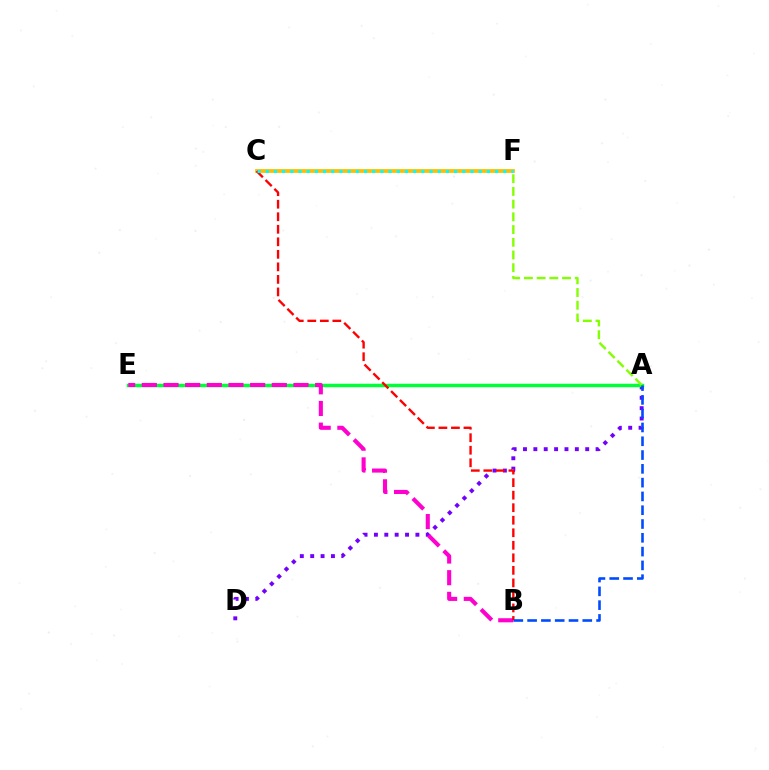{('C', 'F'): [{'color': '#ffbd00', 'line_style': 'solid', 'thickness': 2.72}, {'color': '#00fff6', 'line_style': 'dotted', 'thickness': 2.23}], ('A', 'D'): [{'color': '#7200ff', 'line_style': 'dotted', 'thickness': 2.82}], ('A', 'E'): [{'color': '#00ff39', 'line_style': 'solid', 'thickness': 2.5}], ('B', 'E'): [{'color': '#ff00cf', 'line_style': 'dashed', 'thickness': 2.94}], ('B', 'C'): [{'color': '#ff0000', 'line_style': 'dashed', 'thickness': 1.7}], ('A', 'F'): [{'color': '#84ff00', 'line_style': 'dashed', 'thickness': 1.73}], ('A', 'B'): [{'color': '#004bff', 'line_style': 'dashed', 'thickness': 1.87}]}